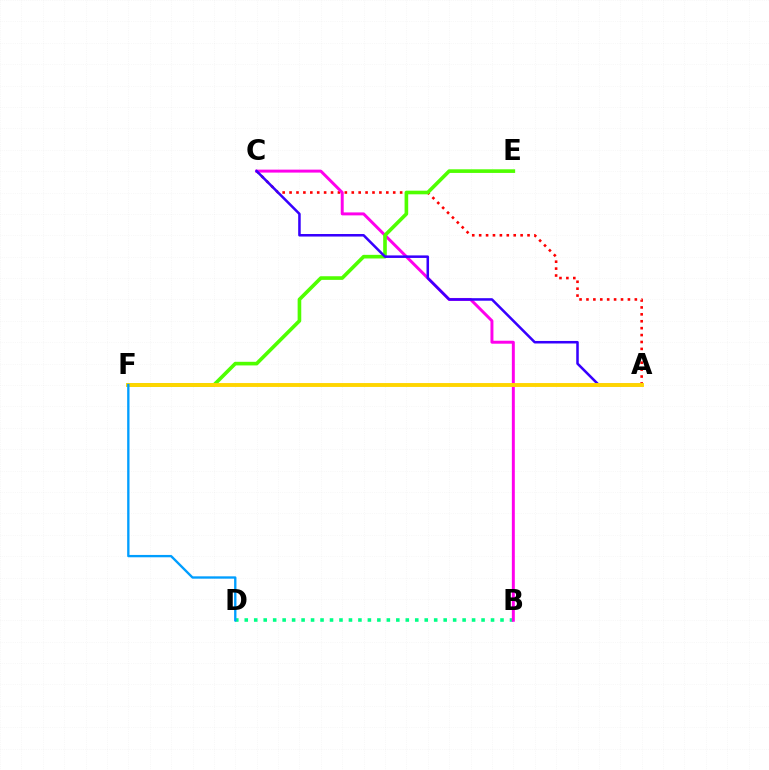{('A', 'C'): [{'color': '#ff0000', 'line_style': 'dotted', 'thickness': 1.88}, {'color': '#3700ff', 'line_style': 'solid', 'thickness': 1.82}], ('B', 'D'): [{'color': '#00ff86', 'line_style': 'dotted', 'thickness': 2.57}], ('B', 'C'): [{'color': '#ff00ed', 'line_style': 'solid', 'thickness': 2.13}], ('E', 'F'): [{'color': '#4fff00', 'line_style': 'solid', 'thickness': 2.61}], ('A', 'F'): [{'color': '#ffd500', 'line_style': 'solid', 'thickness': 2.8}], ('D', 'F'): [{'color': '#009eff', 'line_style': 'solid', 'thickness': 1.69}]}